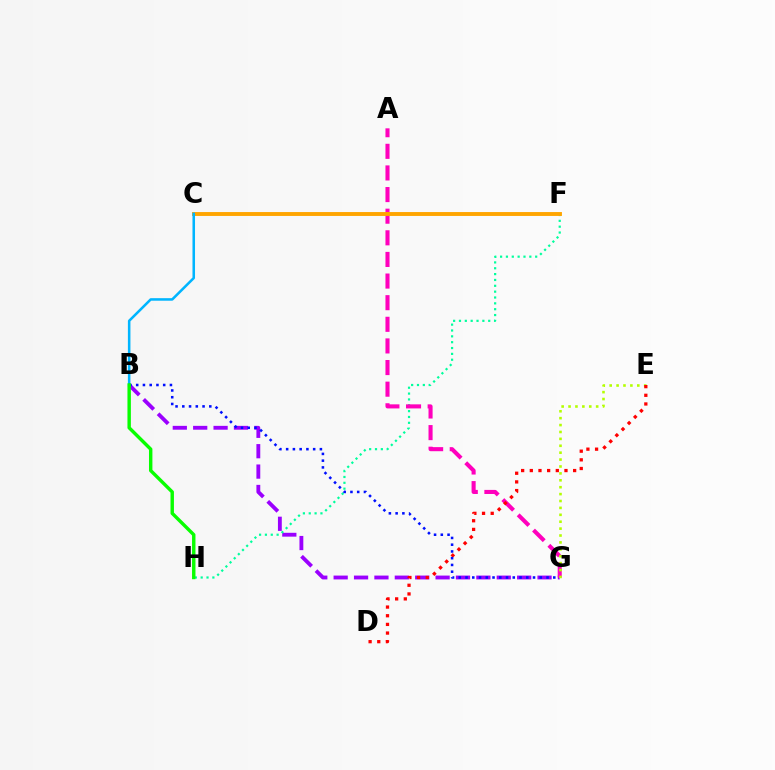{('B', 'G'): [{'color': '#9b00ff', 'line_style': 'dashed', 'thickness': 2.77}, {'color': '#0010ff', 'line_style': 'dotted', 'thickness': 1.83}], ('F', 'H'): [{'color': '#00ff9d', 'line_style': 'dotted', 'thickness': 1.59}], ('A', 'G'): [{'color': '#ff00bd', 'line_style': 'dashed', 'thickness': 2.94}], ('C', 'F'): [{'color': '#ffa500', 'line_style': 'solid', 'thickness': 2.8}], ('E', 'G'): [{'color': '#b3ff00', 'line_style': 'dotted', 'thickness': 1.88}], ('D', 'E'): [{'color': '#ff0000', 'line_style': 'dotted', 'thickness': 2.35}], ('B', 'C'): [{'color': '#00b5ff', 'line_style': 'solid', 'thickness': 1.83}], ('B', 'H'): [{'color': '#08ff00', 'line_style': 'solid', 'thickness': 2.46}]}